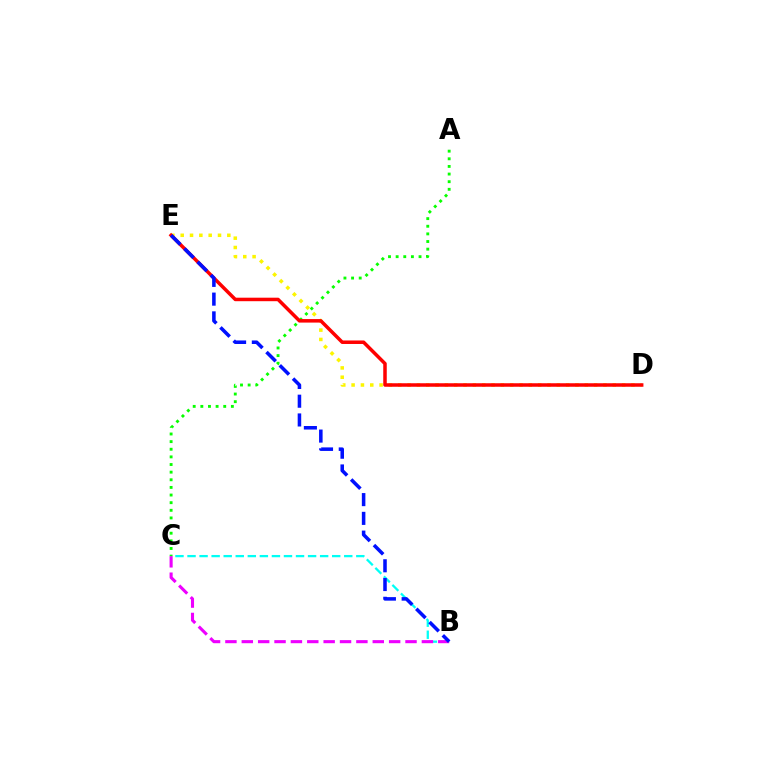{('D', 'E'): [{'color': '#fcf500', 'line_style': 'dotted', 'thickness': 2.53}, {'color': '#ff0000', 'line_style': 'solid', 'thickness': 2.53}], ('B', 'C'): [{'color': '#00fff6', 'line_style': 'dashed', 'thickness': 1.64}, {'color': '#ee00ff', 'line_style': 'dashed', 'thickness': 2.22}], ('A', 'C'): [{'color': '#08ff00', 'line_style': 'dotted', 'thickness': 2.07}], ('B', 'E'): [{'color': '#0010ff', 'line_style': 'dashed', 'thickness': 2.55}]}